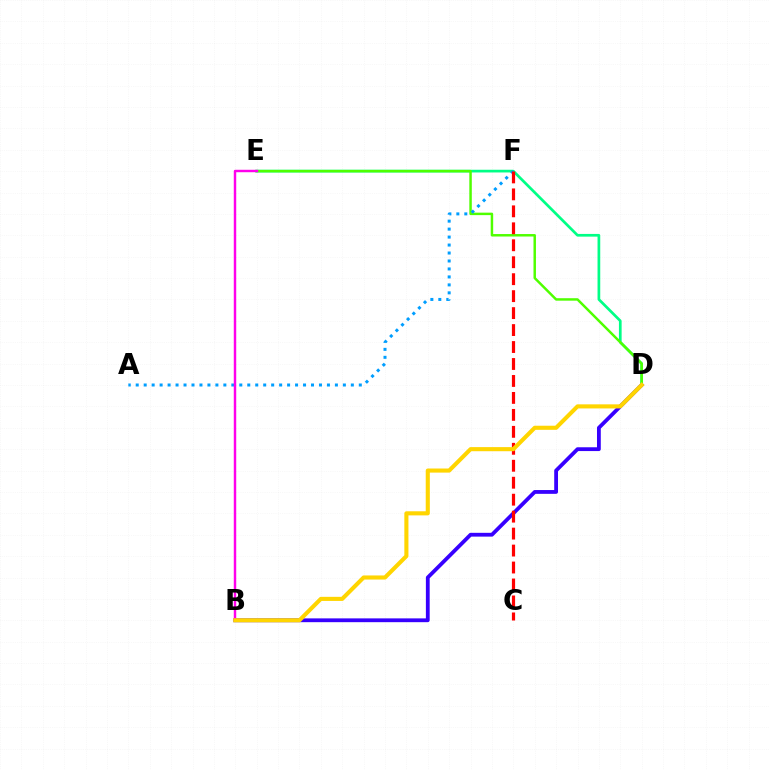{('D', 'E'): [{'color': '#00ff86', 'line_style': 'solid', 'thickness': 1.95}, {'color': '#4fff00', 'line_style': 'solid', 'thickness': 1.78}], ('B', 'D'): [{'color': '#3700ff', 'line_style': 'solid', 'thickness': 2.74}, {'color': '#ffd500', 'line_style': 'solid', 'thickness': 2.95}], ('A', 'F'): [{'color': '#009eff', 'line_style': 'dotted', 'thickness': 2.16}], ('B', 'E'): [{'color': '#ff00ed', 'line_style': 'solid', 'thickness': 1.76}], ('C', 'F'): [{'color': '#ff0000', 'line_style': 'dashed', 'thickness': 2.3}]}